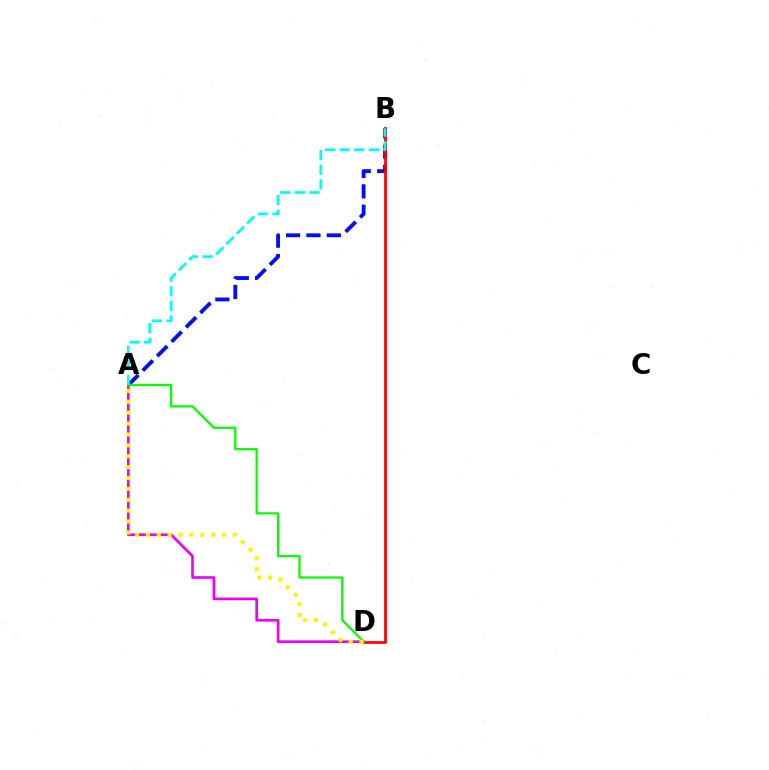{('A', 'B'): [{'color': '#0010ff', 'line_style': 'dashed', 'thickness': 2.77}, {'color': '#00fff6', 'line_style': 'dashed', 'thickness': 1.98}], ('A', 'D'): [{'color': '#ee00ff', 'line_style': 'solid', 'thickness': 1.93}, {'color': '#08ff00', 'line_style': 'solid', 'thickness': 1.63}, {'color': '#fcf500', 'line_style': 'dotted', 'thickness': 2.96}], ('B', 'D'): [{'color': '#ff0000', 'line_style': 'solid', 'thickness': 1.96}]}